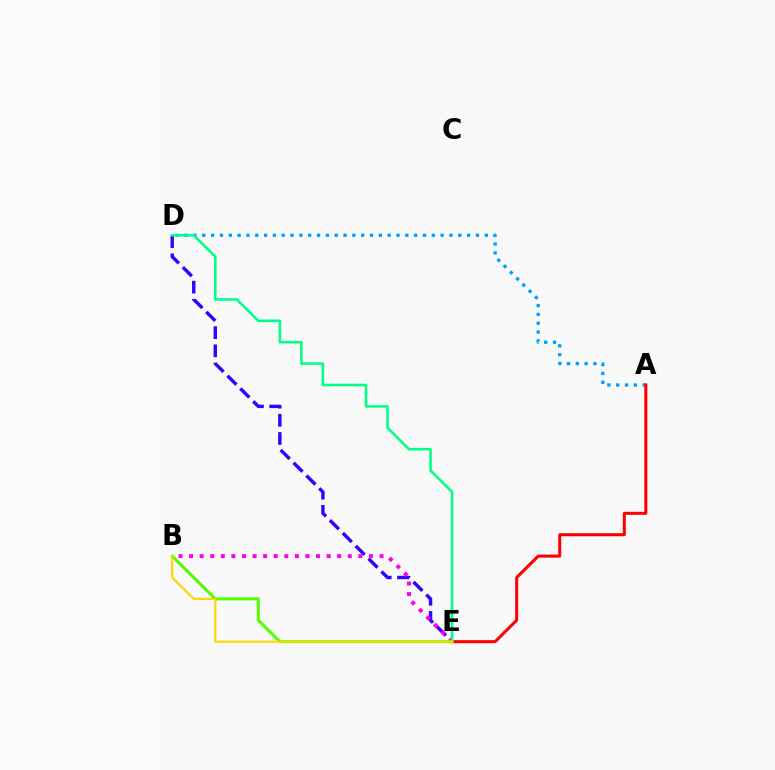{('A', 'D'): [{'color': '#009eff', 'line_style': 'dotted', 'thickness': 2.4}], ('A', 'E'): [{'color': '#ff0000', 'line_style': 'solid', 'thickness': 2.18}], ('D', 'E'): [{'color': '#3700ff', 'line_style': 'dashed', 'thickness': 2.47}, {'color': '#00ff86', 'line_style': 'solid', 'thickness': 1.85}], ('B', 'E'): [{'color': '#ff00ed', 'line_style': 'dotted', 'thickness': 2.88}, {'color': '#4fff00', 'line_style': 'solid', 'thickness': 2.16}, {'color': '#ffd500', 'line_style': 'solid', 'thickness': 1.52}]}